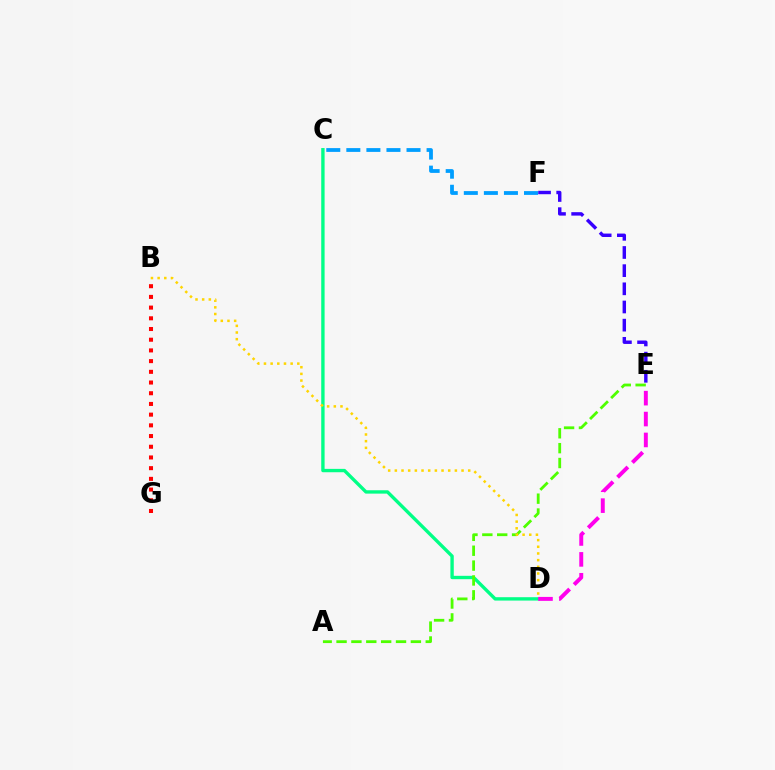{('C', 'D'): [{'color': '#00ff86', 'line_style': 'solid', 'thickness': 2.42}], ('A', 'E'): [{'color': '#4fff00', 'line_style': 'dashed', 'thickness': 2.02}], ('D', 'E'): [{'color': '#ff00ed', 'line_style': 'dashed', 'thickness': 2.84}], ('B', 'G'): [{'color': '#ff0000', 'line_style': 'dotted', 'thickness': 2.91}], ('C', 'F'): [{'color': '#009eff', 'line_style': 'dashed', 'thickness': 2.73}], ('B', 'D'): [{'color': '#ffd500', 'line_style': 'dotted', 'thickness': 1.81}], ('E', 'F'): [{'color': '#3700ff', 'line_style': 'dashed', 'thickness': 2.47}]}